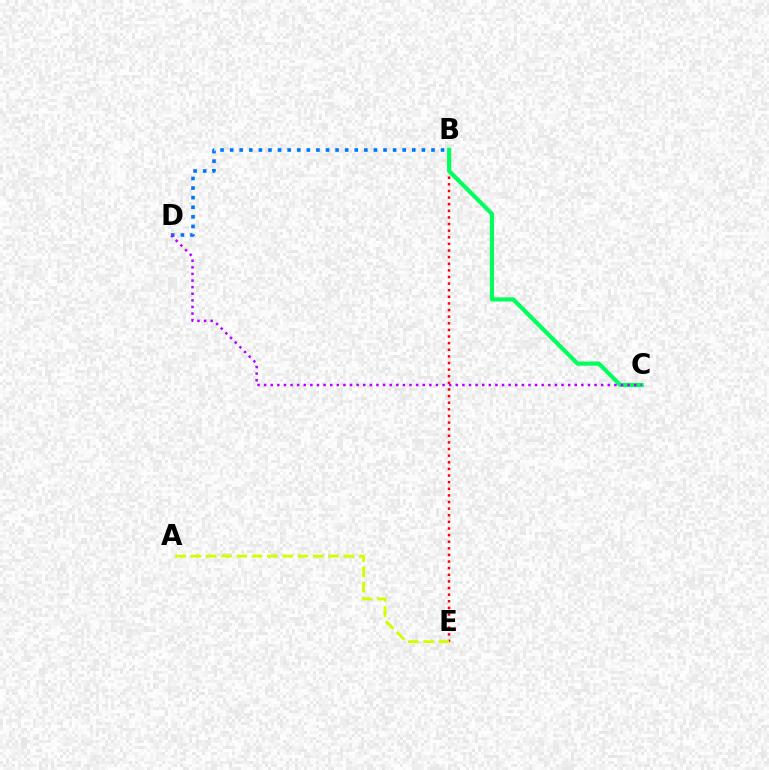{('B', 'E'): [{'color': '#ff0000', 'line_style': 'dotted', 'thickness': 1.8}], ('B', 'D'): [{'color': '#0074ff', 'line_style': 'dotted', 'thickness': 2.61}], ('B', 'C'): [{'color': '#00ff5c', 'line_style': 'solid', 'thickness': 2.99}], ('C', 'D'): [{'color': '#b900ff', 'line_style': 'dotted', 'thickness': 1.8}], ('A', 'E'): [{'color': '#d1ff00', 'line_style': 'dashed', 'thickness': 2.08}]}